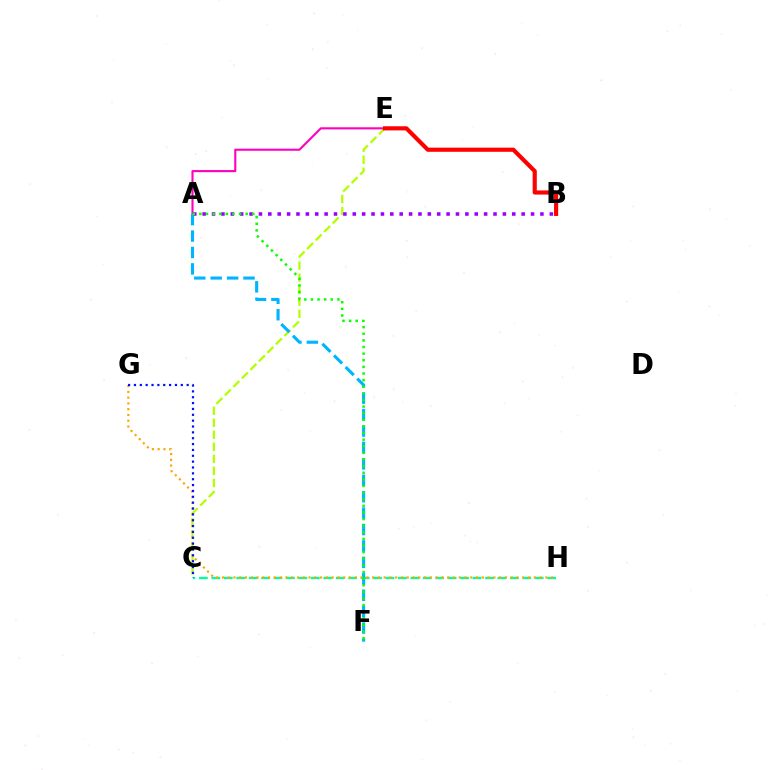{('C', 'E'): [{'color': '#b3ff00', 'line_style': 'dashed', 'thickness': 1.64}], ('C', 'H'): [{'color': '#00ff9d', 'line_style': 'dashed', 'thickness': 1.69}], ('A', 'B'): [{'color': '#9b00ff', 'line_style': 'dotted', 'thickness': 2.55}], ('A', 'E'): [{'color': '#ff00bd', 'line_style': 'solid', 'thickness': 1.51}], ('B', 'E'): [{'color': '#ff0000', 'line_style': 'solid', 'thickness': 2.98}], ('A', 'F'): [{'color': '#00b5ff', 'line_style': 'dashed', 'thickness': 2.23}, {'color': '#08ff00', 'line_style': 'dotted', 'thickness': 1.8}], ('G', 'H'): [{'color': '#ffa500', 'line_style': 'dotted', 'thickness': 1.57}], ('C', 'G'): [{'color': '#0010ff', 'line_style': 'dotted', 'thickness': 1.59}]}